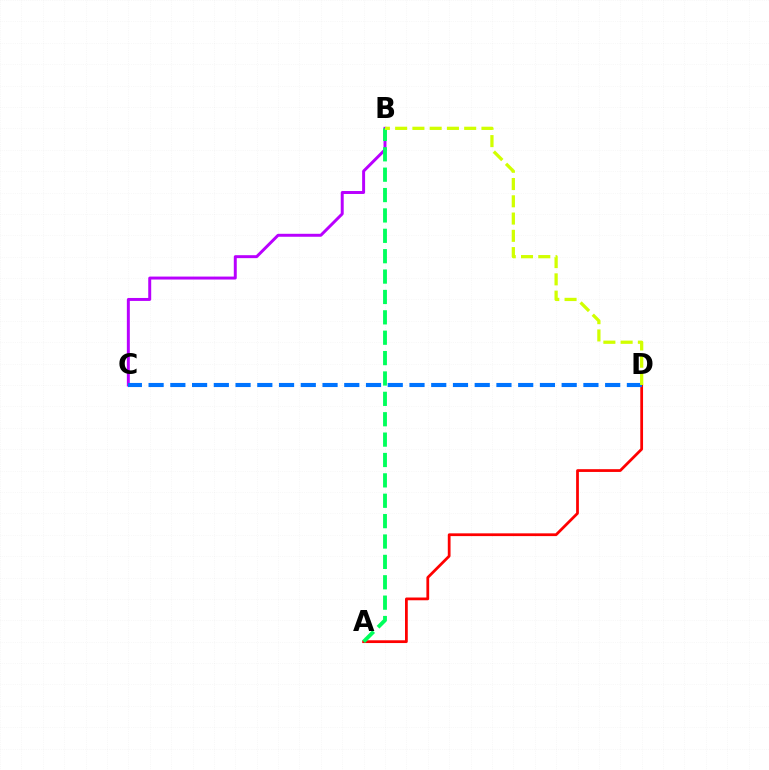{('B', 'C'): [{'color': '#b900ff', 'line_style': 'solid', 'thickness': 2.13}], ('A', 'D'): [{'color': '#ff0000', 'line_style': 'solid', 'thickness': 1.99}], ('A', 'B'): [{'color': '#00ff5c', 'line_style': 'dashed', 'thickness': 2.77}], ('C', 'D'): [{'color': '#0074ff', 'line_style': 'dashed', 'thickness': 2.95}], ('B', 'D'): [{'color': '#d1ff00', 'line_style': 'dashed', 'thickness': 2.35}]}